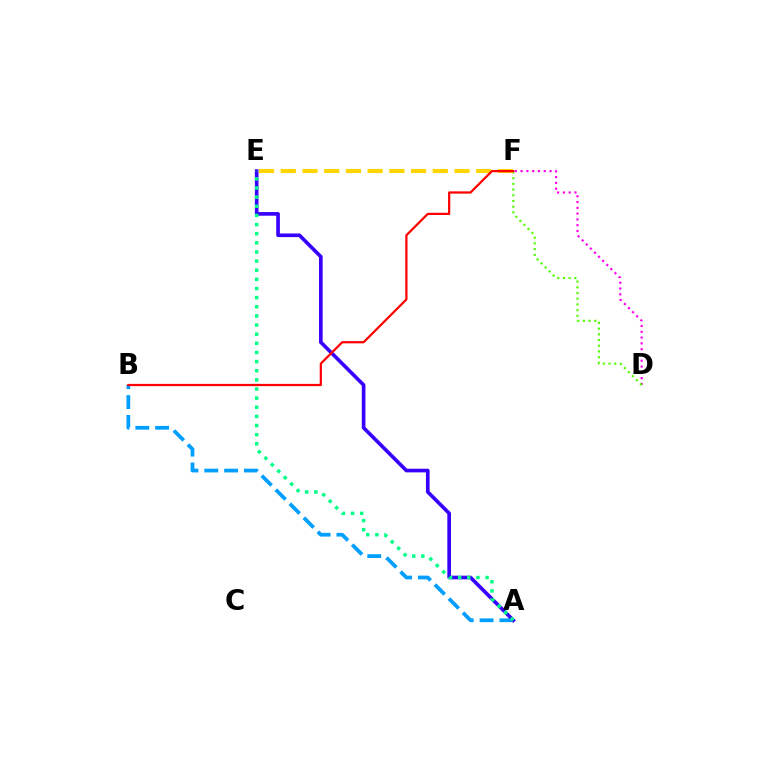{('D', 'F'): [{'color': '#ff00ed', 'line_style': 'dotted', 'thickness': 1.57}, {'color': '#4fff00', 'line_style': 'dotted', 'thickness': 1.55}], ('A', 'B'): [{'color': '#009eff', 'line_style': 'dashed', 'thickness': 2.7}], ('A', 'E'): [{'color': '#3700ff', 'line_style': 'solid', 'thickness': 2.63}, {'color': '#00ff86', 'line_style': 'dotted', 'thickness': 2.48}], ('E', 'F'): [{'color': '#ffd500', 'line_style': 'dashed', 'thickness': 2.95}], ('B', 'F'): [{'color': '#ff0000', 'line_style': 'solid', 'thickness': 1.61}]}